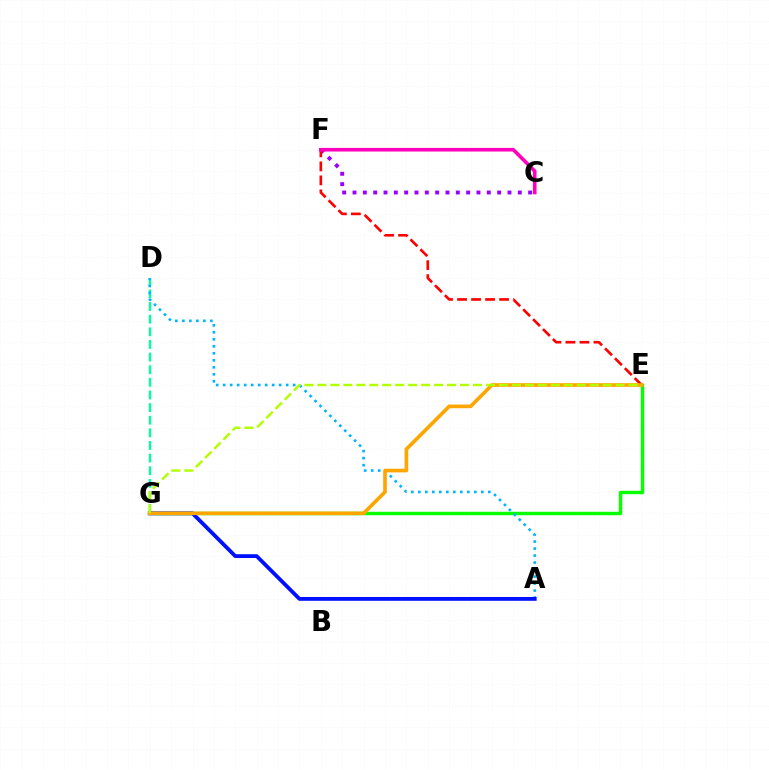{('E', 'G'): [{'color': '#08ff00', 'line_style': 'solid', 'thickness': 2.47}, {'color': '#ffa500', 'line_style': 'solid', 'thickness': 2.62}, {'color': '#b3ff00', 'line_style': 'dashed', 'thickness': 1.76}], ('D', 'G'): [{'color': '#00ff9d', 'line_style': 'dashed', 'thickness': 1.72}], ('A', 'D'): [{'color': '#00b5ff', 'line_style': 'dotted', 'thickness': 1.9}], ('C', 'F'): [{'color': '#9b00ff', 'line_style': 'dotted', 'thickness': 2.81}, {'color': '#ff00bd', 'line_style': 'solid', 'thickness': 2.61}], ('A', 'G'): [{'color': '#0010ff', 'line_style': 'solid', 'thickness': 2.75}], ('E', 'F'): [{'color': '#ff0000', 'line_style': 'dashed', 'thickness': 1.9}]}